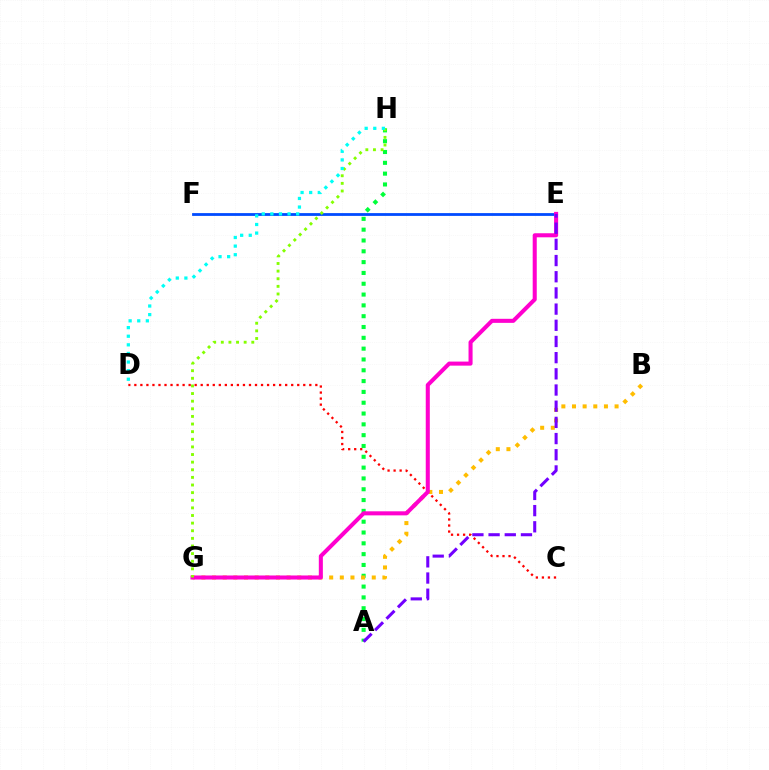{('A', 'H'): [{'color': '#00ff39', 'line_style': 'dotted', 'thickness': 2.94}], ('B', 'G'): [{'color': '#ffbd00', 'line_style': 'dotted', 'thickness': 2.89}], ('E', 'F'): [{'color': '#004bff', 'line_style': 'solid', 'thickness': 2.01}], ('C', 'D'): [{'color': '#ff0000', 'line_style': 'dotted', 'thickness': 1.64}], ('E', 'G'): [{'color': '#ff00cf', 'line_style': 'solid', 'thickness': 2.92}], ('G', 'H'): [{'color': '#84ff00', 'line_style': 'dotted', 'thickness': 2.07}], ('A', 'E'): [{'color': '#7200ff', 'line_style': 'dashed', 'thickness': 2.2}], ('D', 'H'): [{'color': '#00fff6', 'line_style': 'dotted', 'thickness': 2.34}]}